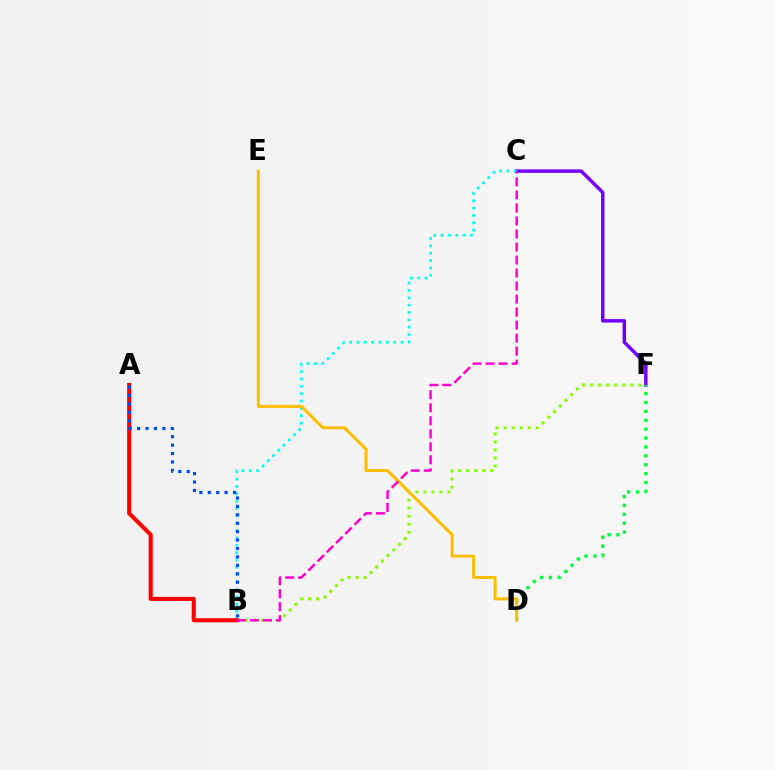{('C', 'F'): [{'color': '#7200ff', 'line_style': 'solid', 'thickness': 2.48}], ('B', 'C'): [{'color': '#00fff6', 'line_style': 'dotted', 'thickness': 2.0}, {'color': '#ff00cf', 'line_style': 'dashed', 'thickness': 1.77}], ('D', 'F'): [{'color': '#00ff39', 'line_style': 'dotted', 'thickness': 2.42}], ('B', 'F'): [{'color': '#84ff00', 'line_style': 'dotted', 'thickness': 2.18}], ('A', 'B'): [{'color': '#ff0000', 'line_style': 'solid', 'thickness': 2.92}, {'color': '#004bff', 'line_style': 'dotted', 'thickness': 2.29}], ('D', 'E'): [{'color': '#ffbd00', 'line_style': 'solid', 'thickness': 2.17}]}